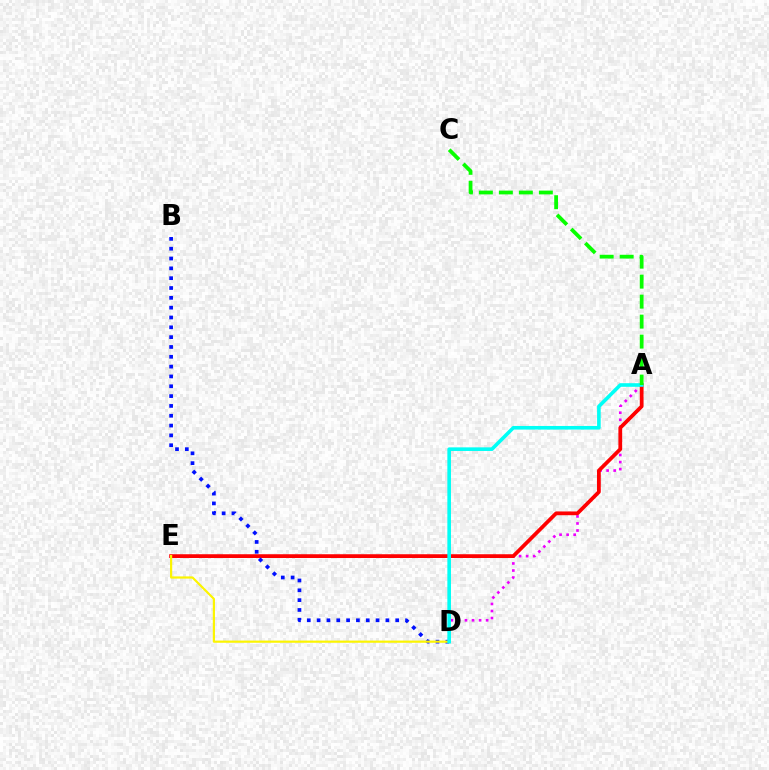{('A', 'D'): [{'color': '#ee00ff', 'line_style': 'dotted', 'thickness': 1.92}, {'color': '#00fff6', 'line_style': 'solid', 'thickness': 2.6}], ('A', 'E'): [{'color': '#ff0000', 'line_style': 'solid', 'thickness': 2.7}], ('B', 'D'): [{'color': '#0010ff', 'line_style': 'dotted', 'thickness': 2.67}], ('D', 'E'): [{'color': '#fcf500', 'line_style': 'solid', 'thickness': 1.58}], ('A', 'C'): [{'color': '#08ff00', 'line_style': 'dashed', 'thickness': 2.72}]}